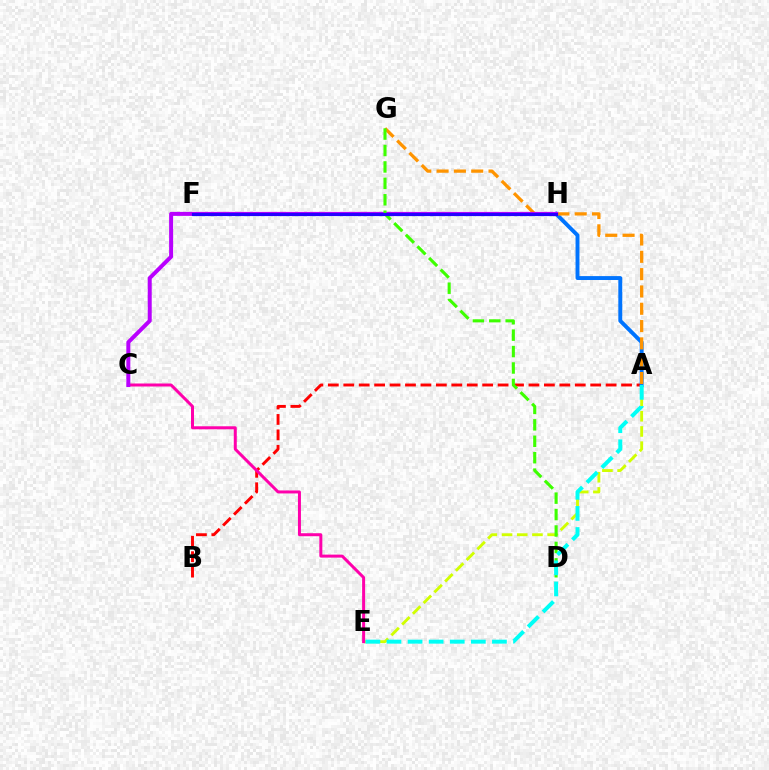{('A', 'B'): [{'color': '#ff0000', 'line_style': 'dashed', 'thickness': 2.1}], ('A', 'E'): [{'color': '#d1ff00', 'line_style': 'dashed', 'thickness': 2.07}, {'color': '#00fff6', 'line_style': 'dashed', 'thickness': 2.87}], ('C', 'E'): [{'color': '#ff00ac', 'line_style': 'solid', 'thickness': 2.16}], ('A', 'H'): [{'color': '#0074ff', 'line_style': 'solid', 'thickness': 2.82}], ('A', 'G'): [{'color': '#ff9400', 'line_style': 'dashed', 'thickness': 2.35}], ('F', 'H'): [{'color': '#00ff5c', 'line_style': 'dotted', 'thickness': 2.3}, {'color': '#2500ff', 'line_style': 'solid', 'thickness': 2.28}], ('C', 'H'): [{'color': '#b900ff', 'line_style': 'solid', 'thickness': 2.87}], ('D', 'G'): [{'color': '#3dff00', 'line_style': 'dashed', 'thickness': 2.23}]}